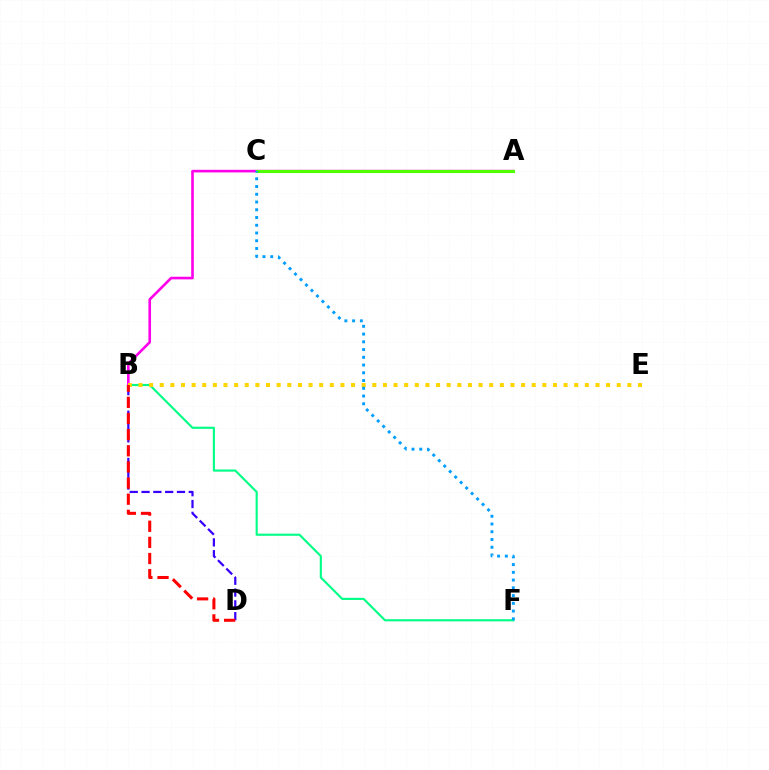{('B', 'D'): [{'color': '#3700ff', 'line_style': 'dashed', 'thickness': 1.6}, {'color': '#ff0000', 'line_style': 'dashed', 'thickness': 2.19}], ('B', 'F'): [{'color': '#00ff86', 'line_style': 'solid', 'thickness': 1.54}], ('A', 'B'): [{'color': '#ff00ed', 'line_style': 'solid', 'thickness': 1.89}], ('B', 'E'): [{'color': '#ffd500', 'line_style': 'dotted', 'thickness': 2.89}], ('A', 'C'): [{'color': '#4fff00', 'line_style': 'solid', 'thickness': 2.22}], ('C', 'F'): [{'color': '#009eff', 'line_style': 'dotted', 'thickness': 2.1}]}